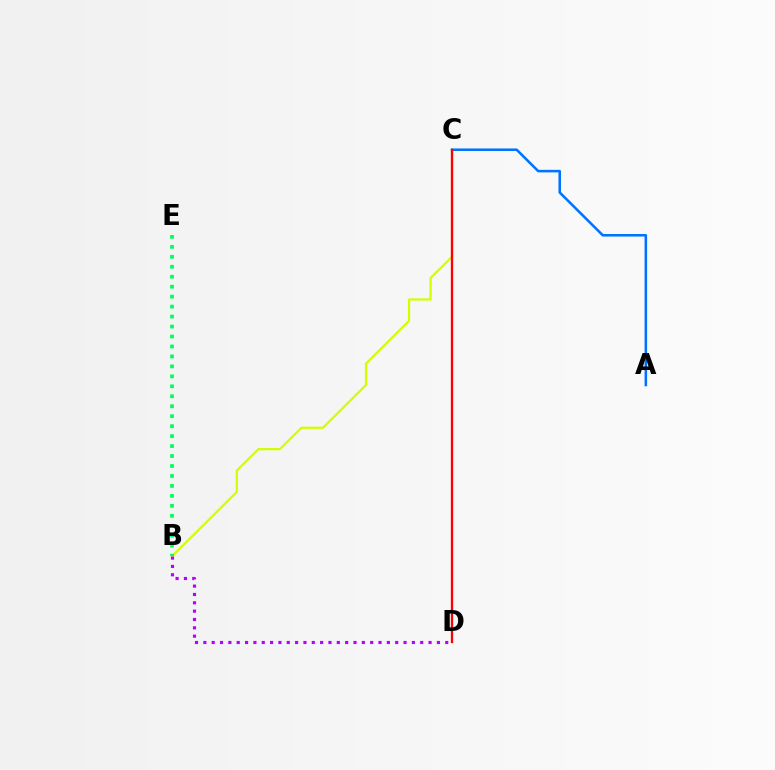{('B', 'C'): [{'color': '#d1ff00', 'line_style': 'solid', 'thickness': 1.61}], ('B', 'E'): [{'color': '#00ff5c', 'line_style': 'dotted', 'thickness': 2.71}], ('A', 'C'): [{'color': '#0074ff', 'line_style': 'solid', 'thickness': 1.84}], ('C', 'D'): [{'color': '#ff0000', 'line_style': 'solid', 'thickness': 1.68}], ('B', 'D'): [{'color': '#b900ff', 'line_style': 'dotted', 'thickness': 2.27}]}